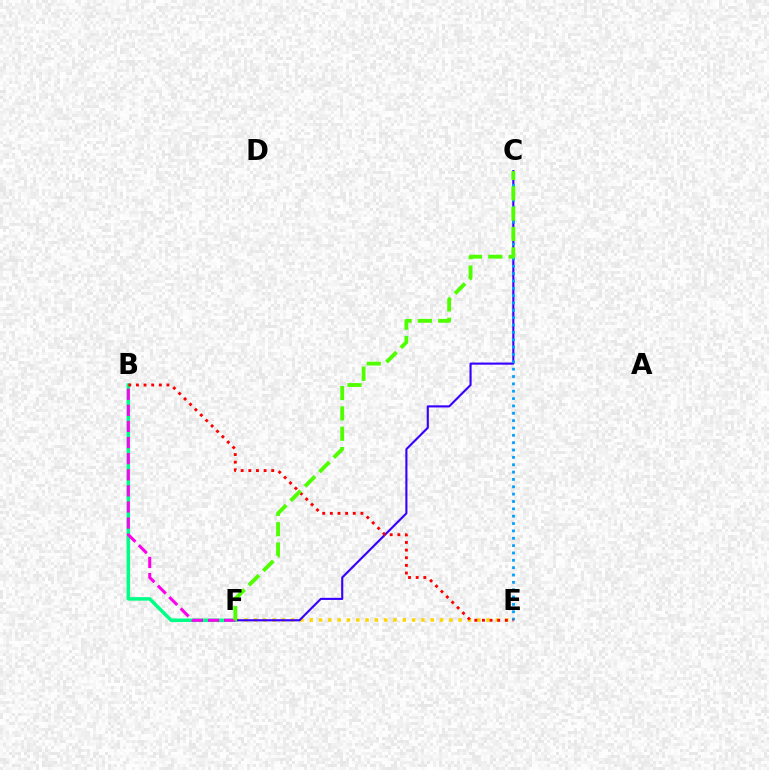{('E', 'F'): [{'color': '#ffd500', 'line_style': 'dotted', 'thickness': 2.53}], ('C', 'F'): [{'color': '#3700ff', 'line_style': 'solid', 'thickness': 1.53}, {'color': '#4fff00', 'line_style': 'dashed', 'thickness': 2.76}], ('B', 'F'): [{'color': '#00ff86', 'line_style': 'solid', 'thickness': 2.53}, {'color': '#ff00ed', 'line_style': 'dashed', 'thickness': 2.19}], ('C', 'E'): [{'color': '#009eff', 'line_style': 'dotted', 'thickness': 2.0}], ('B', 'E'): [{'color': '#ff0000', 'line_style': 'dotted', 'thickness': 2.07}]}